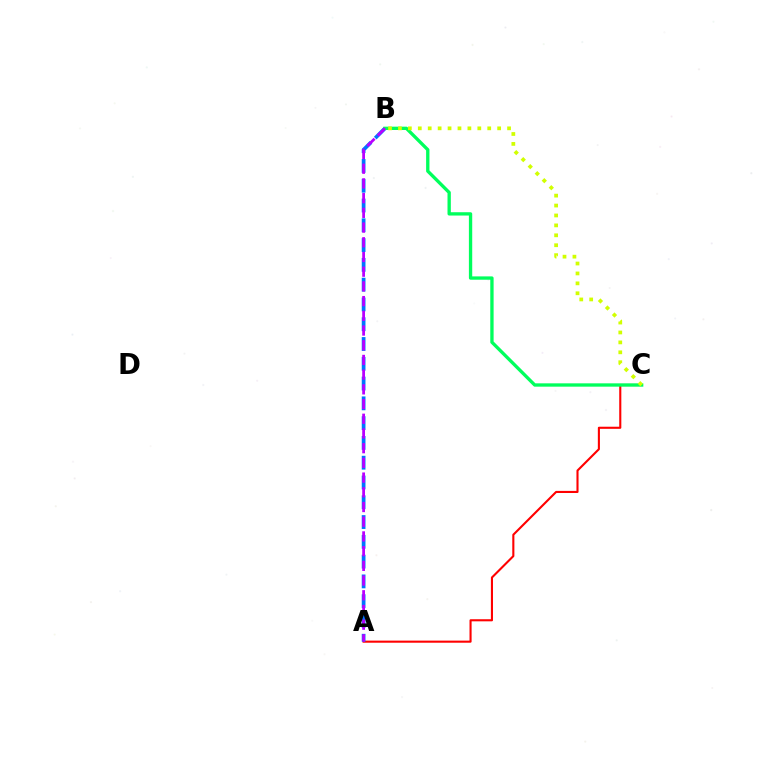{('A', 'C'): [{'color': '#ff0000', 'line_style': 'solid', 'thickness': 1.51}], ('A', 'B'): [{'color': '#0074ff', 'line_style': 'dashed', 'thickness': 2.69}, {'color': '#b900ff', 'line_style': 'dashed', 'thickness': 2.0}], ('B', 'C'): [{'color': '#00ff5c', 'line_style': 'solid', 'thickness': 2.4}, {'color': '#d1ff00', 'line_style': 'dotted', 'thickness': 2.7}]}